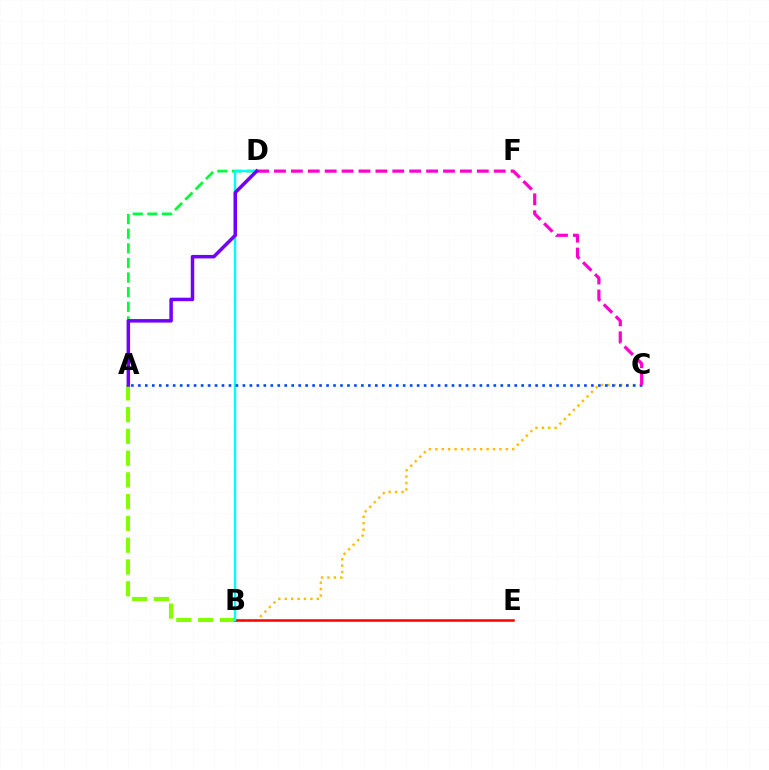{('A', 'B'): [{'color': '#84ff00', 'line_style': 'dashed', 'thickness': 2.96}], ('A', 'D'): [{'color': '#00ff39', 'line_style': 'dashed', 'thickness': 1.99}, {'color': '#7200ff', 'line_style': 'solid', 'thickness': 2.52}], ('B', 'C'): [{'color': '#ffbd00', 'line_style': 'dotted', 'thickness': 1.74}], ('B', 'E'): [{'color': '#ff0000', 'line_style': 'solid', 'thickness': 1.82}], ('B', 'D'): [{'color': '#00fff6', 'line_style': 'solid', 'thickness': 1.75}], ('A', 'C'): [{'color': '#004bff', 'line_style': 'dotted', 'thickness': 1.89}], ('C', 'D'): [{'color': '#ff00cf', 'line_style': 'dashed', 'thickness': 2.3}]}